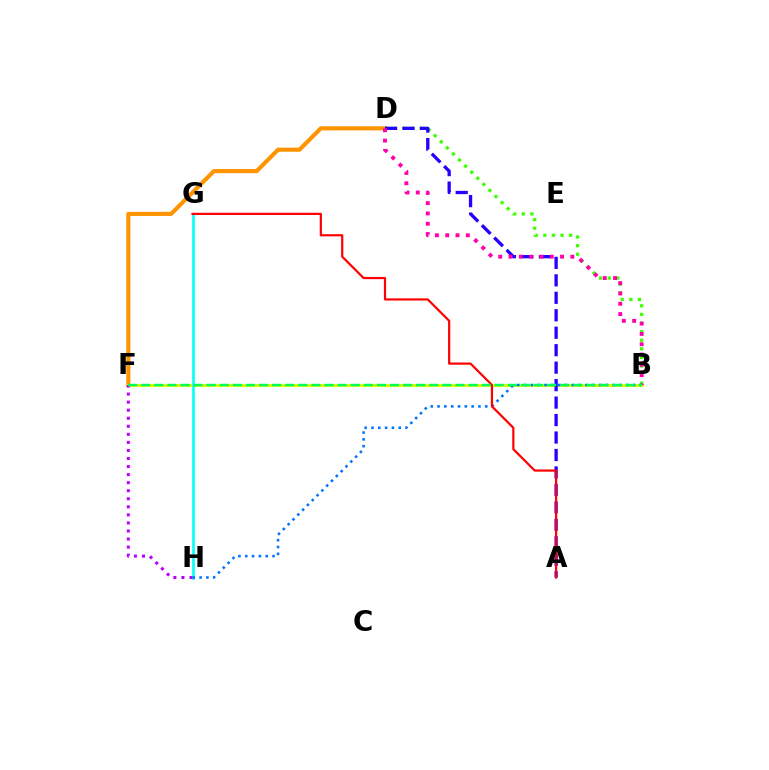{('D', 'F'): [{'color': '#ff9400', 'line_style': 'solid', 'thickness': 2.96}], ('B', 'D'): [{'color': '#3dff00', 'line_style': 'dotted', 'thickness': 2.34}, {'color': '#ff00ac', 'line_style': 'dotted', 'thickness': 2.8}], ('B', 'F'): [{'color': '#d1ff00', 'line_style': 'solid', 'thickness': 2.11}, {'color': '#00ff5c', 'line_style': 'dashed', 'thickness': 1.78}], ('G', 'H'): [{'color': '#00fff6', 'line_style': 'solid', 'thickness': 1.88}], ('A', 'D'): [{'color': '#2500ff', 'line_style': 'dashed', 'thickness': 2.37}], ('F', 'H'): [{'color': '#b900ff', 'line_style': 'dotted', 'thickness': 2.19}], ('B', 'H'): [{'color': '#0074ff', 'line_style': 'dotted', 'thickness': 1.85}], ('A', 'G'): [{'color': '#ff0000', 'line_style': 'solid', 'thickness': 1.58}]}